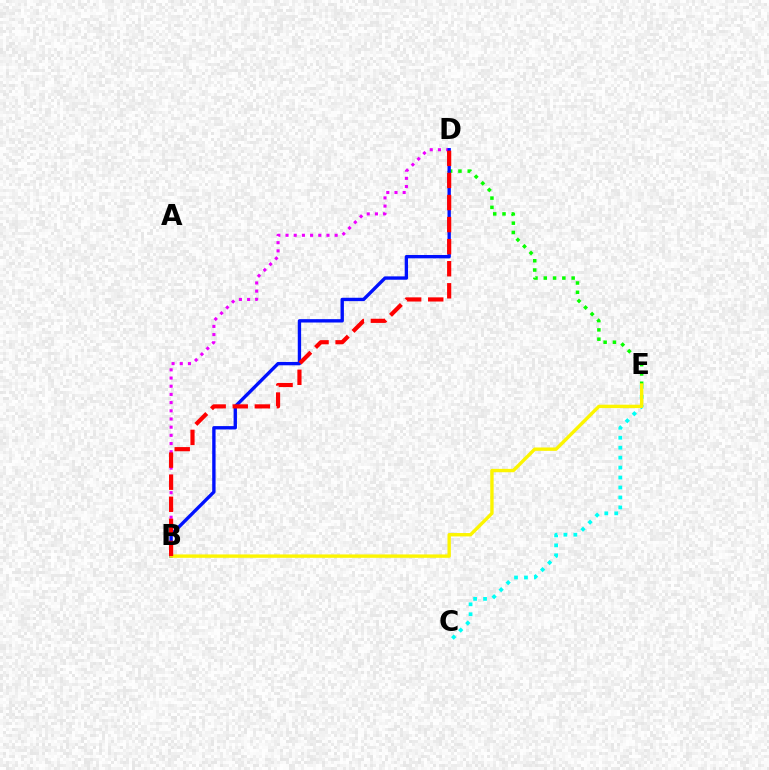{('D', 'E'): [{'color': '#08ff00', 'line_style': 'dotted', 'thickness': 2.52}], ('B', 'D'): [{'color': '#ee00ff', 'line_style': 'dotted', 'thickness': 2.22}, {'color': '#0010ff', 'line_style': 'solid', 'thickness': 2.42}, {'color': '#ff0000', 'line_style': 'dashed', 'thickness': 3.0}], ('C', 'E'): [{'color': '#00fff6', 'line_style': 'dotted', 'thickness': 2.7}], ('B', 'E'): [{'color': '#fcf500', 'line_style': 'solid', 'thickness': 2.43}]}